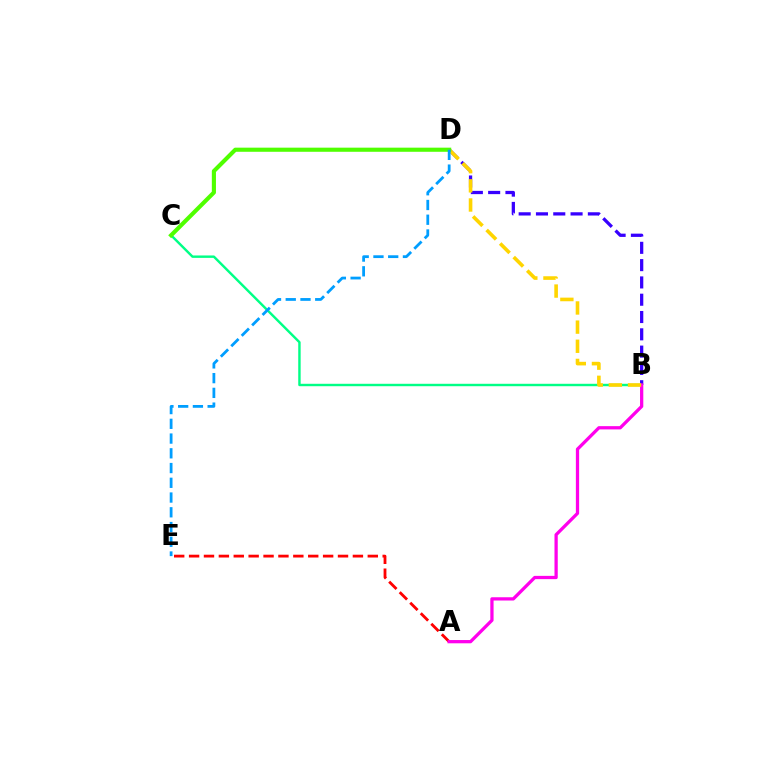{('B', 'C'): [{'color': '#00ff86', 'line_style': 'solid', 'thickness': 1.74}], ('B', 'D'): [{'color': '#3700ff', 'line_style': 'dashed', 'thickness': 2.35}, {'color': '#ffd500', 'line_style': 'dashed', 'thickness': 2.6}], ('A', 'E'): [{'color': '#ff0000', 'line_style': 'dashed', 'thickness': 2.02}], ('A', 'B'): [{'color': '#ff00ed', 'line_style': 'solid', 'thickness': 2.35}], ('C', 'D'): [{'color': '#4fff00', 'line_style': 'solid', 'thickness': 2.97}], ('D', 'E'): [{'color': '#009eff', 'line_style': 'dashed', 'thickness': 2.0}]}